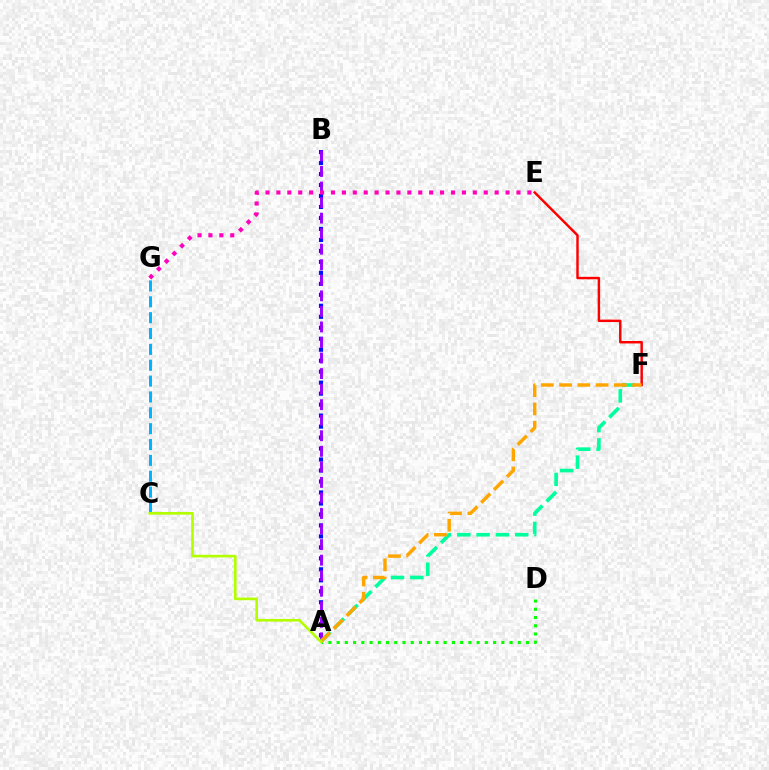{('A', 'B'): [{'color': '#0010ff', 'line_style': 'dotted', 'thickness': 2.98}, {'color': '#9b00ff', 'line_style': 'dashed', 'thickness': 2.11}], ('A', 'D'): [{'color': '#08ff00', 'line_style': 'dotted', 'thickness': 2.24}], ('C', 'G'): [{'color': '#00b5ff', 'line_style': 'dashed', 'thickness': 2.15}], ('A', 'F'): [{'color': '#00ff9d', 'line_style': 'dashed', 'thickness': 2.62}, {'color': '#ffa500', 'line_style': 'dashed', 'thickness': 2.48}], ('E', 'F'): [{'color': '#ff0000', 'line_style': 'solid', 'thickness': 1.77}], ('A', 'C'): [{'color': '#b3ff00', 'line_style': 'solid', 'thickness': 1.91}], ('E', 'G'): [{'color': '#ff00bd', 'line_style': 'dotted', 'thickness': 2.96}]}